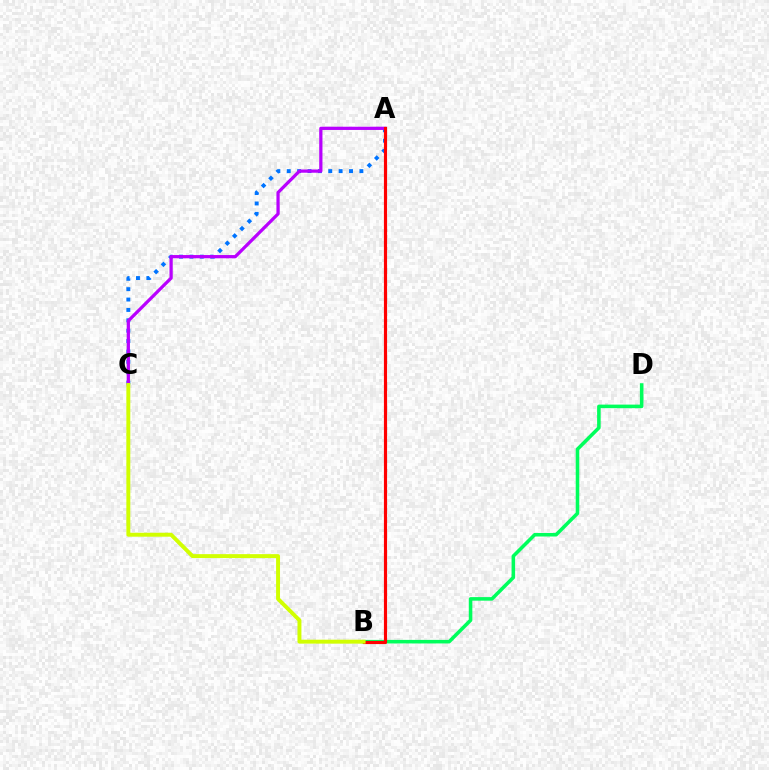{('B', 'D'): [{'color': '#00ff5c', 'line_style': 'solid', 'thickness': 2.56}], ('A', 'C'): [{'color': '#0074ff', 'line_style': 'dotted', 'thickness': 2.82}, {'color': '#b900ff', 'line_style': 'solid', 'thickness': 2.33}], ('A', 'B'): [{'color': '#ff0000', 'line_style': 'solid', 'thickness': 2.27}], ('B', 'C'): [{'color': '#d1ff00', 'line_style': 'solid', 'thickness': 2.83}]}